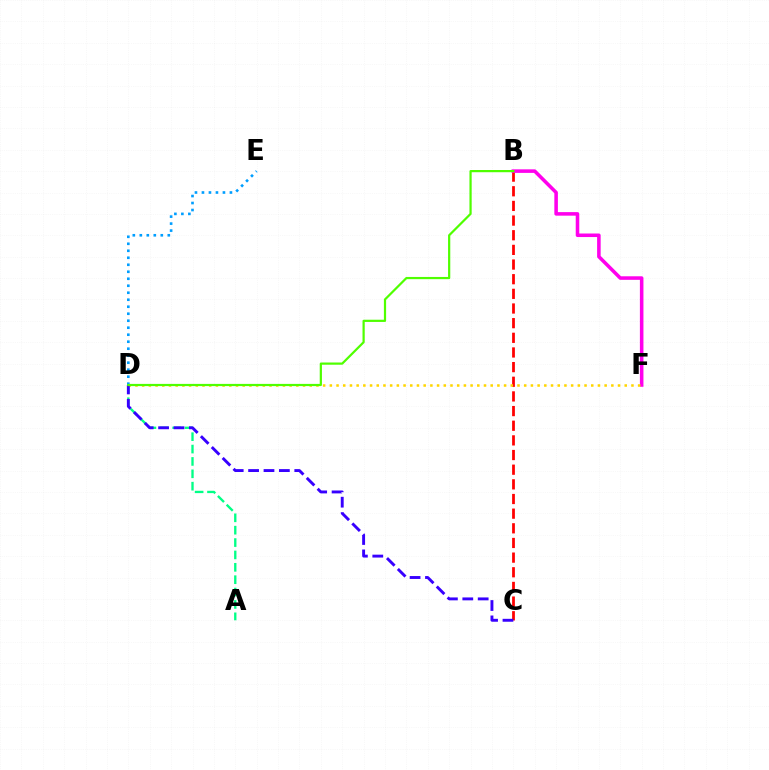{('A', 'D'): [{'color': '#00ff86', 'line_style': 'dashed', 'thickness': 1.68}], ('B', 'C'): [{'color': '#ff0000', 'line_style': 'dashed', 'thickness': 1.99}], ('B', 'F'): [{'color': '#ff00ed', 'line_style': 'solid', 'thickness': 2.56}], ('D', 'F'): [{'color': '#ffd500', 'line_style': 'dotted', 'thickness': 1.82}], ('D', 'E'): [{'color': '#009eff', 'line_style': 'dotted', 'thickness': 1.9}], ('C', 'D'): [{'color': '#3700ff', 'line_style': 'dashed', 'thickness': 2.09}], ('B', 'D'): [{'color': '#4fff00', 'line_style': 'solid', 'thickness': 1.59}]}